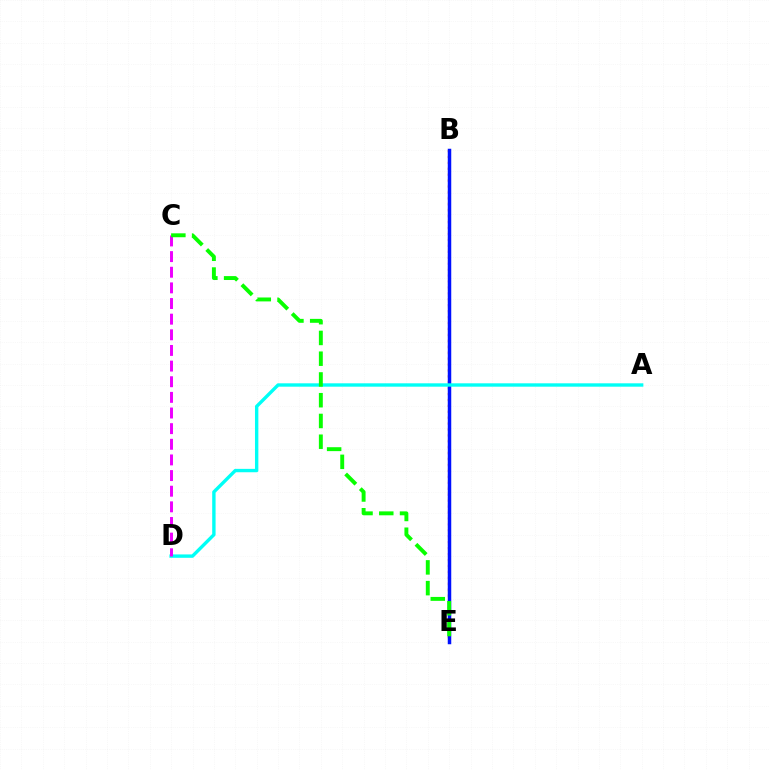{('B', 'E'): [{'color': '#fcf500', 'line_style': 'dotted', 'thickness': 1.57}, {'color': '#ff0000', 'line_style': 'dotted', 'thickness': 1.61}, {'color': '#0010ff', 'line_style': 'solid', 'thickness': 2.51}], ('A', 'D'): [{'color': '#00fff6', 'line_style': 'solid', 'thickness': 2.43}], ('C', 'D'): [{'color': '#ee00ff', 'line_style': 'dashed', 'thickness': 2.12}], ('C', 'E'): [{'color': '#08ff00', 'line_style': 'dashed', 'thickness': 2.82}]}